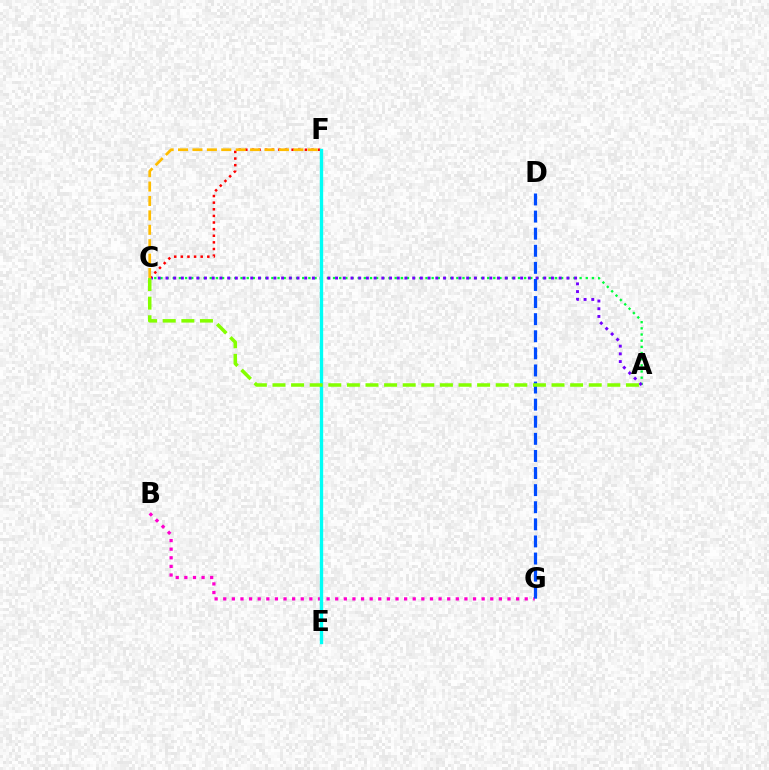{('B', 'G'): [{'color': '#ff00cf', 'line_style': 'dotted', 'thickness': 2.34}], ('A', 'C'): [{'color': '#00ff39', 'line_style': 'dotted', 'thickness': 1.67}, {'color': '#7200ff', 'line_style': 'dotted', 'thickness': 2.09}, {'color': '#84ff00', 'line_style': 'dashed', 'thickness': 2.53}], ('D', 'G'): [{'color': '#004bff', 'line_style': 'dashed', 'thickness': 2.32}], ('C', 'F'): [{'color': '#ff0000', 'line_style': 'dotted', 'thickness': 1.8}, {'color': '#ffbd00', 'line_style': 'dashed', 'thickness': 1.96}], ('E', 'F'): [{'color': '#00fff6', 'line_style': 'solid', 'thickness': 2.41}]}